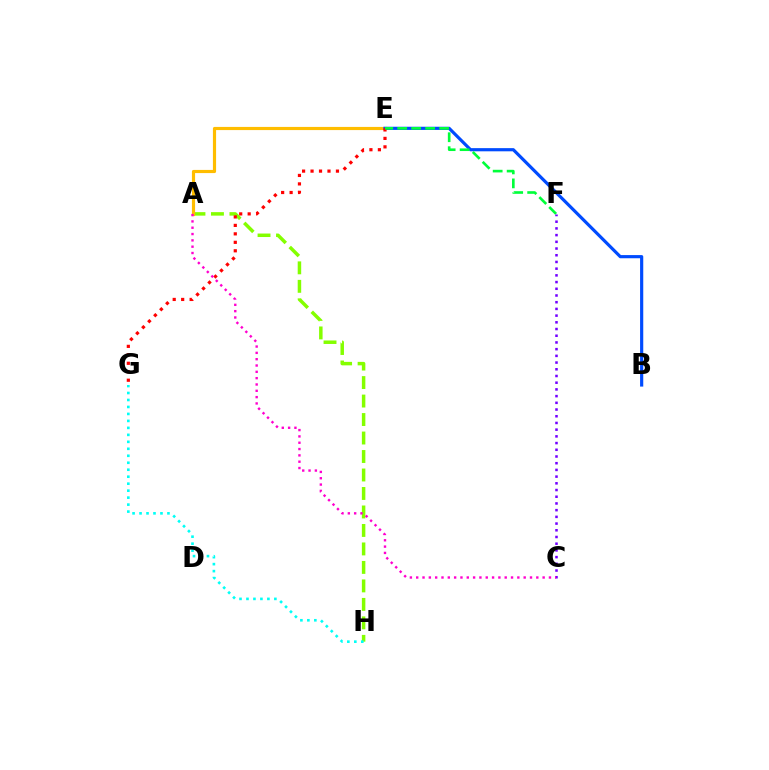{('A', 'H'): [{'color': '#84ff00', 'line_style': 'dashed', 'thickness': 2.51}], ('A', 'E'): [{'color': '#ffbd00', 'line_style': 'solid', 'thickness': 2.28}], ('B', 'E'): [{'color': '#004bff', 'line_style': 'solid', 'thickness': 2.29}], ('E', 'G'): [{'color': '#ff0000', 'line_style': 'dotted', 'thickness': 2.3}], ('E', 'F'): [{'color': '#00ff39', 'line_style': 'dashed', 'thickness': 1.9}], ('G', 'H'): [{'color': '#00fff6', 'line_style': 'dotted', 'thickness': 1.9}], ('C', 'F'): [{'color': '#7200ff', 'line_style': 'dotted', 'thickness': 1.82}], ('A', 'C'): [{'color': '#ff00cf', 'line_style': 'dotted', 'thickness': 1.72}]}